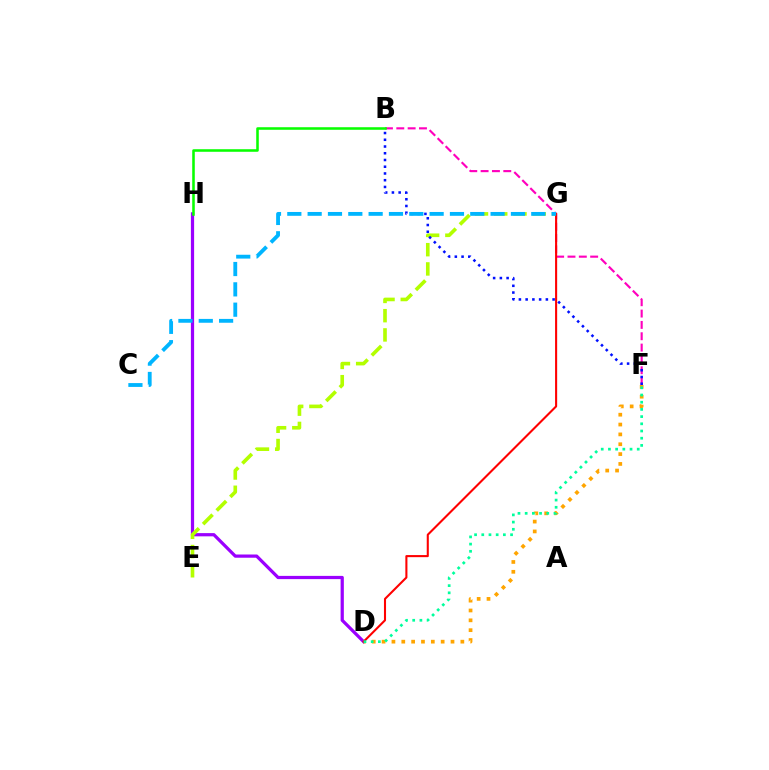{('D', 'H'): [{'color': '#9b00ff', 'line_style': 'solid', 'thickness': 2.32}], ('D', 'F'): [{'color': '#ffa500', 'line_style': 'dotted', 'thickness': 2.68}, {'color': '#00ff9d', 'line_style': 'dotted', 'thickness': 1.96}], ('B', 'F'): [{'color': '#ff00bd', 'line_style': 'dashed', 'thickness': 1.54}, {'color': '#0010ff', 'line_style': 'dotted', 'thickness': 1.83}], ('E', 'G'): [{'color': '#b3ff00', 'line_style': 'dashed', 'thickness': 2.61}], ('B', 'H'): [{'color': '#08ff00', 'line_style': 'solid', 'thickness': 1.84}], ('D', 'G'): [{'color': '#ff0000', 'line_style': 'solid', 'thickness': 1.5}], ('C', 'G'): [{'color': '#00b5ff', 'line_style': 'dashed', 'thickness': 2.76}]}